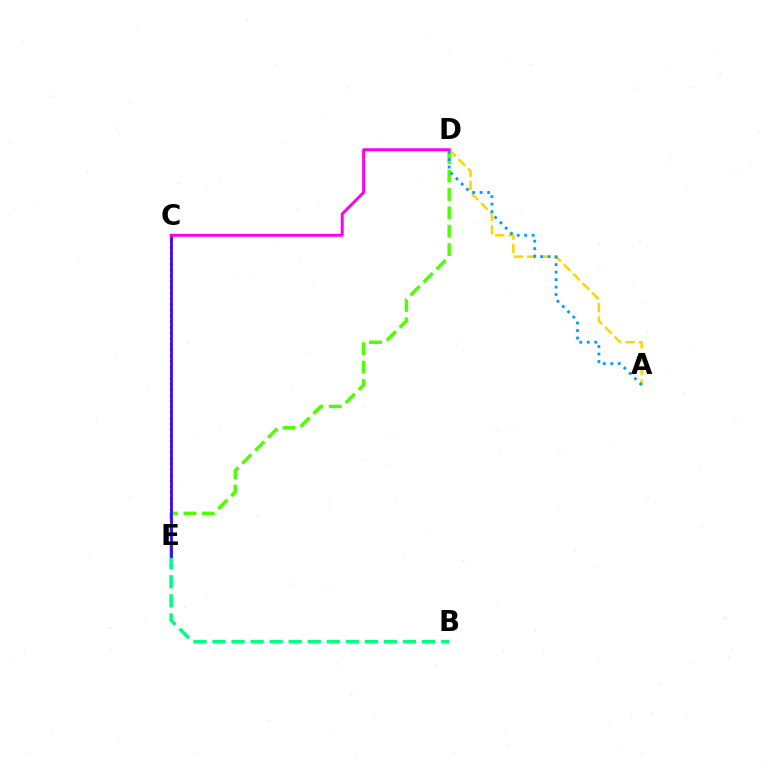{('A', 'D'): [{'color': '#ffd500', 'line_style': 'dashed', 'thickness': 1.81}, {'color': '#009eff', 'line_style': 'dotted', 'thickness': 2.03}], ('C', 'E'): [{'color': '#ff0000', 'line_style': 'dotted', 'thickness': 1.55}, {'color': '#3700ff', 'line_style': 'solid', 'thickness': 1.95}], ('B', 'E'): [{'color': '#00ff86', 'line_style': 'dashed', 'thickness': 2.59}], ('D', 'E'): [{'color': '#4fff00', 'line_style': 'dashed', 'thickness': 2.5}], ('C', 'D'): [{'color': '#ff00ed', 'line_style': 'solid', 'thickness': 2.13}]}